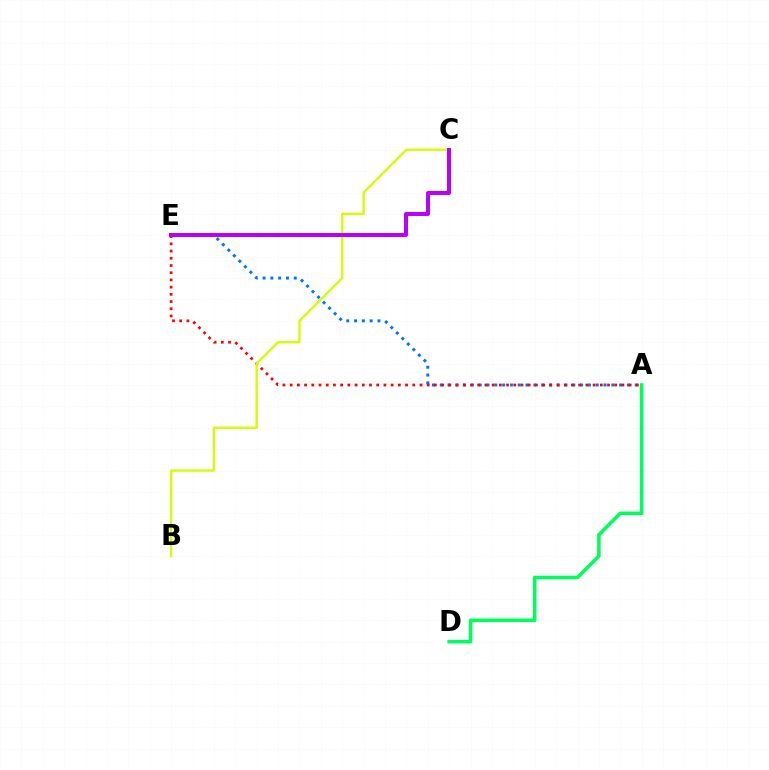{('A', 'E'): [{'color': '#0074ff', 'line_style': 'dotted', 'thickness': 2.12}, {'color': '#ff0000', 'line_style': 'dotted', 'thickness': 1.96}], ('B', 'C'): [{'color': '#d1ff00', 'line_style': 'solid', 'thickness': 1.68}], ('C', 'E'): [{'color': '#b900ff', 'line_style': 'solid', 'thickness': 2.87}], ('A', 'D'): [{'color': '#00ff5c', 'line_style': 'solid', 'thickness': 2.57}]}